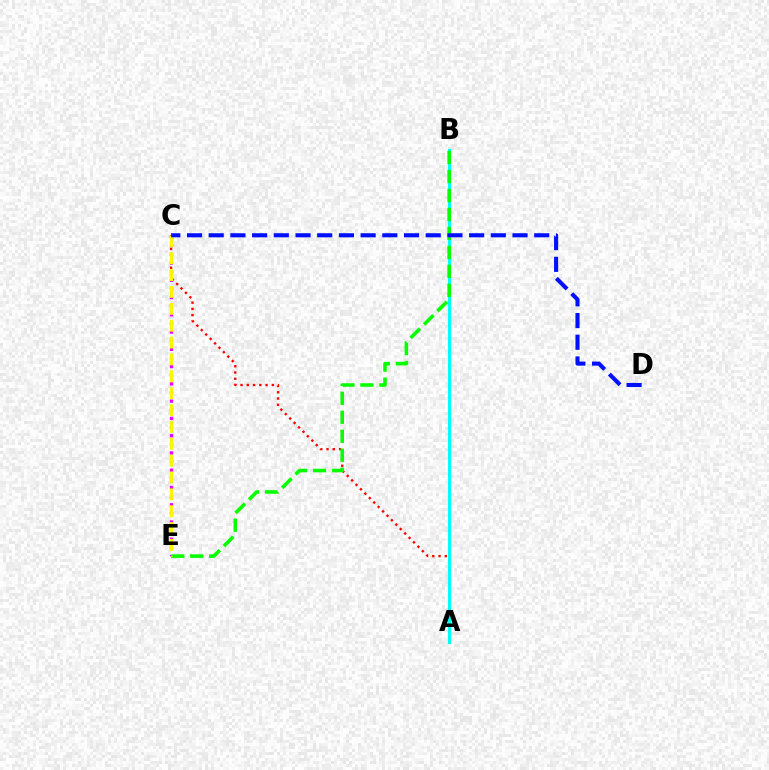{('C', 'E'): [{'color': '#ee00ff', 'line_style': 'dotted', 'thickness': 2.35}, {'color': '#fcf500', 'line_style': 'dashed', 'thickness': 2.29}], ('A', 'C'): [{'color': '#ff0000', 'line_style': 'dotted', 'thickness': 1.7}], ('A', 'B'): [{'color': '#00fff6', 'line_style': 'solid', 'thickness': 2.25}], ('B', 'E'): [{'color': '#08ff00', 'line_style': 'dashed', 'thickness': 2.58}], ('C', 'D'): [{'color': '#0010ff', 'line_style': 'dashed', 'thickness': 2.95}]}